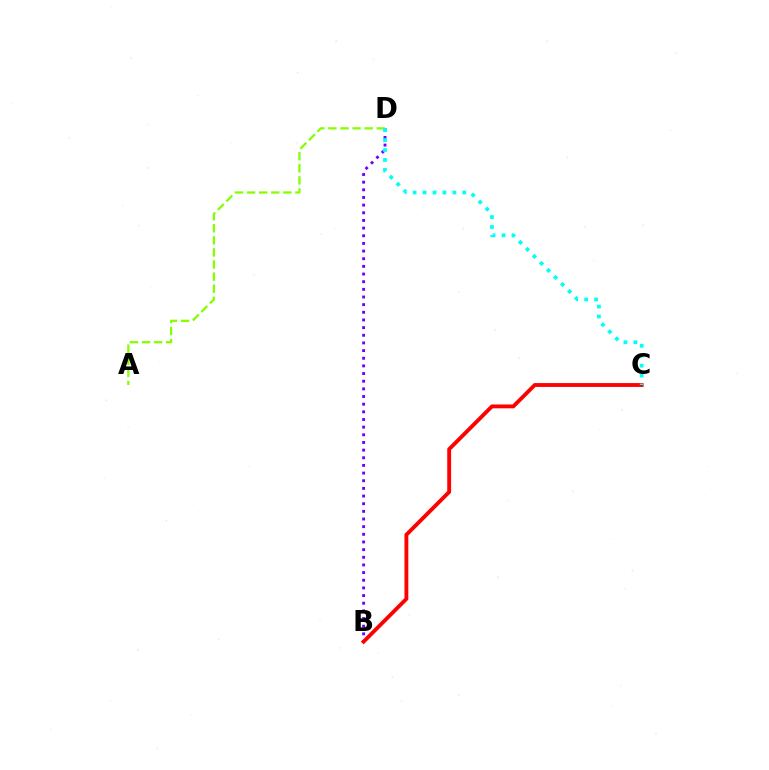{('B', 'D'): [{'color': '#7200ff', 'line_style': 'dotted', 'thickness': 2.08}], ('B', 'C'): [{'color': '#ff0000', 'line_style': 'solid', 'thickness': 2.78}], ('A', 'D'): [{'color': '#84ff00', 'line_style': 'dashed', 'thickness': 1.64}], ('C', 'D'): [{'color': '#00fff6', 'line_style': 'dotted', 'thickness': 2.7}]}